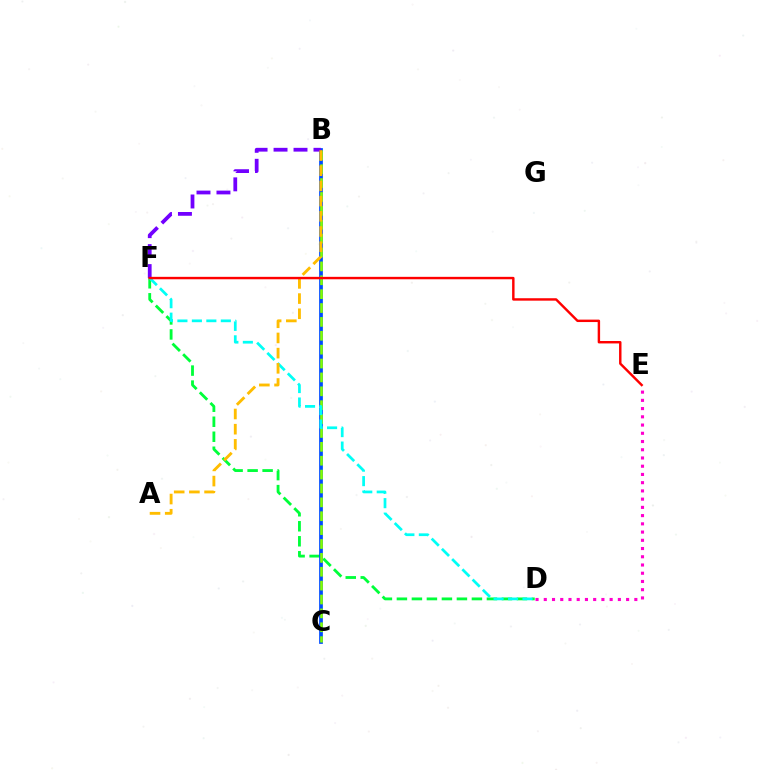{('D', 'F'): [{'color': '#00ff39', 'line_style': 'dashed', 'thickness': 2.04}, {'color': '#00fff6', 'line_style': 'dashed', 'thickness': 1.97}], ('B', 'C'): [{'color': '#004bff', 'line_style': 'solid', 'thickness': 2.69}, {'color': '#84ff00', 'line_style': 'dashed', 'thickness': 1.89}], ('D', 'E'): [{'color': '#ff00cf', 'line_style': 'dotted', 'thickness': 2.24}], ('B', 'F'): [{'color': '#7200ff', 'line_style': 'dashed', 'thickness': 2.71}], ('A', 'B'): [{'color': '#ffbd00', 'line_style': 'dashed', 'thickness': 2.06}], ('E', 'F'): [{'color': '#ff0000', 'line_style': 'solid', 'thickness': 1.75}]}